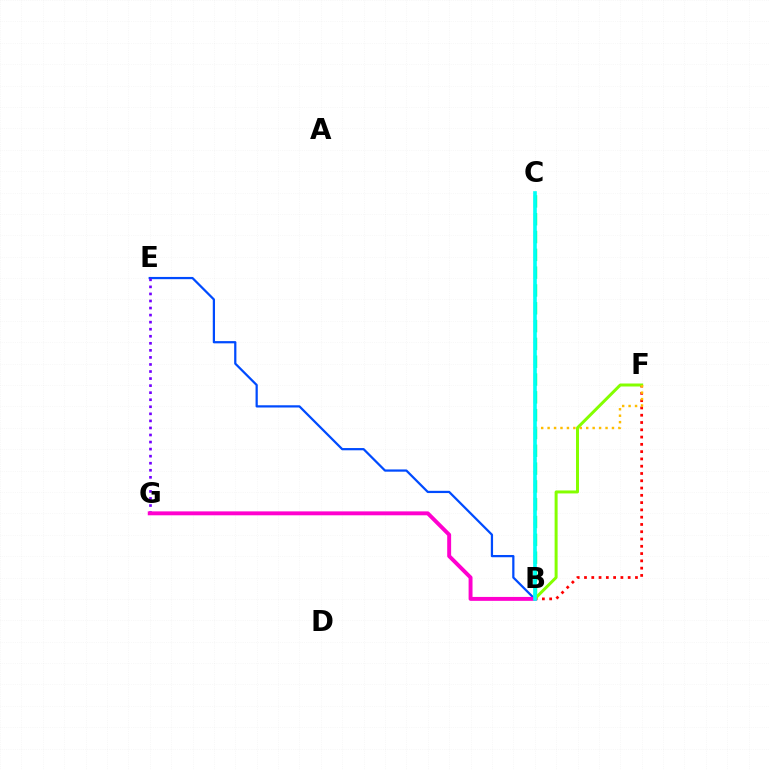{('B', 'F'): [{'color': '#ff0000', 'line_style': 'dotted', 'thickness': 1.98}, {'color': '#84ff00', 'line_style': 'solid', 'thickness': 2.15}, {'color': '#ffbd00', 'line_style': 'dotted', 'thickness': 1.75}], ('B', 'E'): [{'color': '#004bff', 'line_style': 'solid', 'thickness': 1.61}], ('E', 'G'): [{'color': '#7200ff', 'line_style': 'dotted', 'thickness': 1.92}], ('B', 'C'): [{'color': '#00ff39', 'line_style': 'dashed', 'thickness': 2.42}, {'color': '#00fff6', 'line_style': 'solid', 'thickness': 2.62}], ('B', 'G'): [{'color': '#ff00cf', 'line_style': 'solid', 'thickness': 2.82}]}